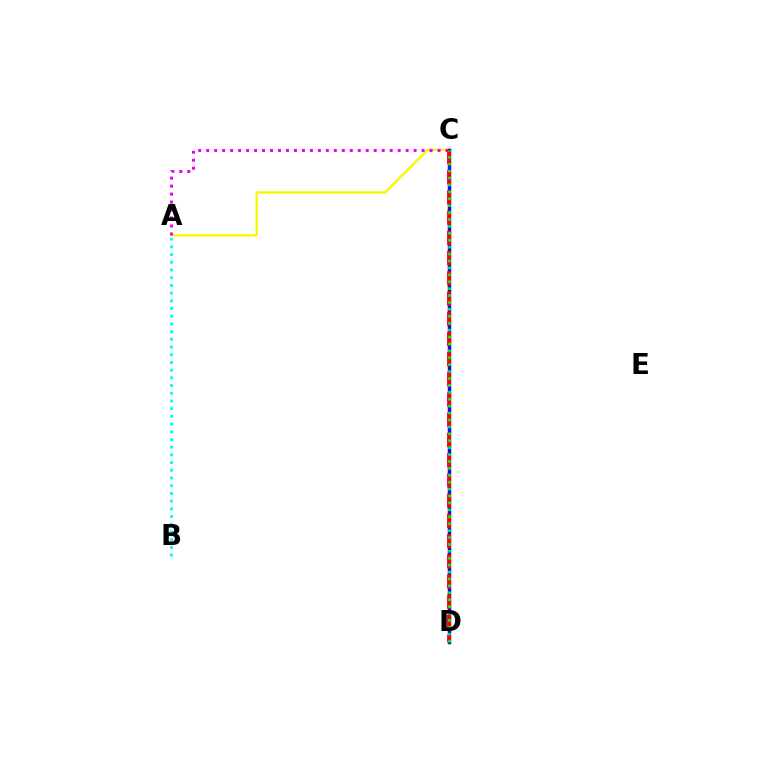{('A', 'B'): [{'color': '#00fff6', 'line_style': 'dotted', 'thickness': 2.09}], ('A', 'C'): [{'color': '#fcf500', 'line_style': 'solid', 'thickness': 1.65}, {'color': '#ee00ff', 'line_style': 'dotted', 'thickness': 2.17}], ('C', 'D'): [{'color': '#0010ff', 'line_style': 'solid', 'thickness': 2.52}, {'color': '#ff0000', 'line_style': 'dashed', 'thickness': 2.75}, {'color': '#08ff00', 'line_style': 'dotted', 'thickness': 1.88}]}